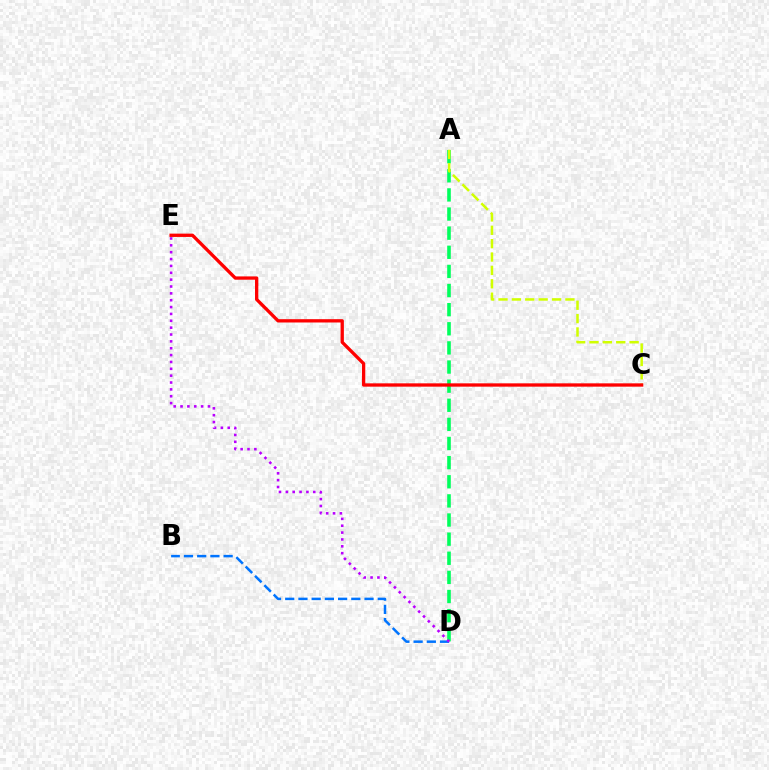{('A', 'D'): [{'color': '#00ff5c', 'line_style': 'dashed', 'thickness': 2.6}], ('B', 'D'): [{'color': '#0074ff', 'line_style': 'dashed', 'thickness': 1.8}], ('A', 'C'): [{'color': '#d1ff00', 'line_style': 'dashed', 'thickness': 1.82}], ('D', 'E'): [{'color': '#b900ff', 'line_style': 'dotted', 'thickness': 1.86}], ('C', 'E'): [{'color': '#ff0000', 'line_style': 'solid', 'thickness': 2.38}]}